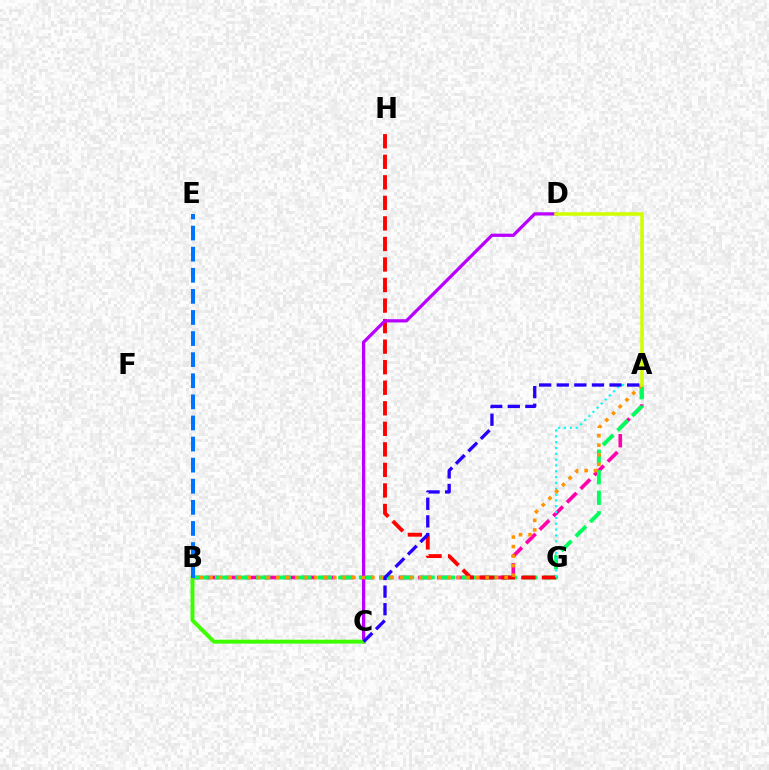{('A', 'B'): [{'color': '#ff00ac', 'line_style': 'dashed', 'thickness': 2.62}, {'color': '#00ff5c', 'line_style': 'dashed', 'thickness': 2.79}, {'color': '#ff9400', 'line_style': 'dotted', 'thickness': 2.59}], ('G', 'H'): [{'color': '#ff0000', 'line_style': 'dashed', 'thickness': 2.79}], ('A', 'G'): [{'color': '#00fff6', 'line_style': 'dotted', 'thickness': 1.58}], ('C', 'D'): [{'color': '#b900ff', 'line_style': 'solid', 'thickness': 2.34}], ('B', 'C'): [{'color': '#3dff00', 'line_style': 'solid', 'thickness': 2.83}], ('A', 'C'): [{'color': '#2500ff', 'line_style': 'dashed', 'thickness': 2.39}], ('A', 'D'): [{'color': '#d1ff00', 'line_style': 'solid', 'thickness': 2.54}], ('B', 'E'): [{'color': '#0074ff', 'line_style': 'dashed', 'thickness': 2.87}]}